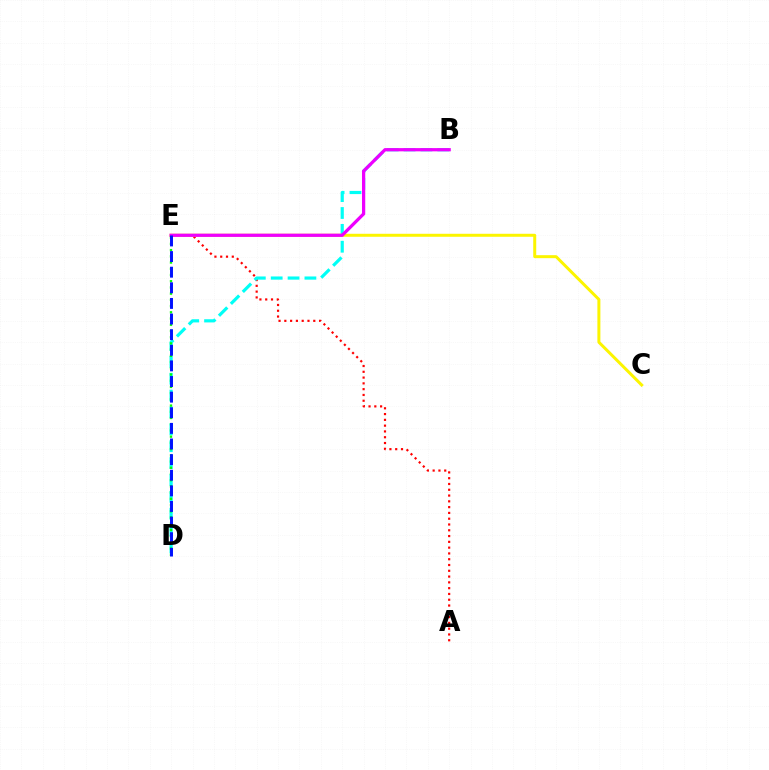{('A', 'E'): [{'color': '#ff0000', 'line_style': 'dotted', 'thickness': 1.57}], ('B', 'D'): [{'color': '#00fff6', 'line_style': 'dashed', 'thickness': 2.29}], ('C', 'E'): [{'color': '#fcf500', 'line_style': 'solid', 'thickness': 2.15}], ('D', 'E'): [{'color': '#08ff00', 'line_style': 'dotted', 'thickness': 1.69}, {'color': '#0010ff', 'line_style': 'dashed', 'thickness': 2.12}], ('B', 'E'): [{'color': '#ee00ff', 'line_style': 'solid', 'thickness': 2.34}]}